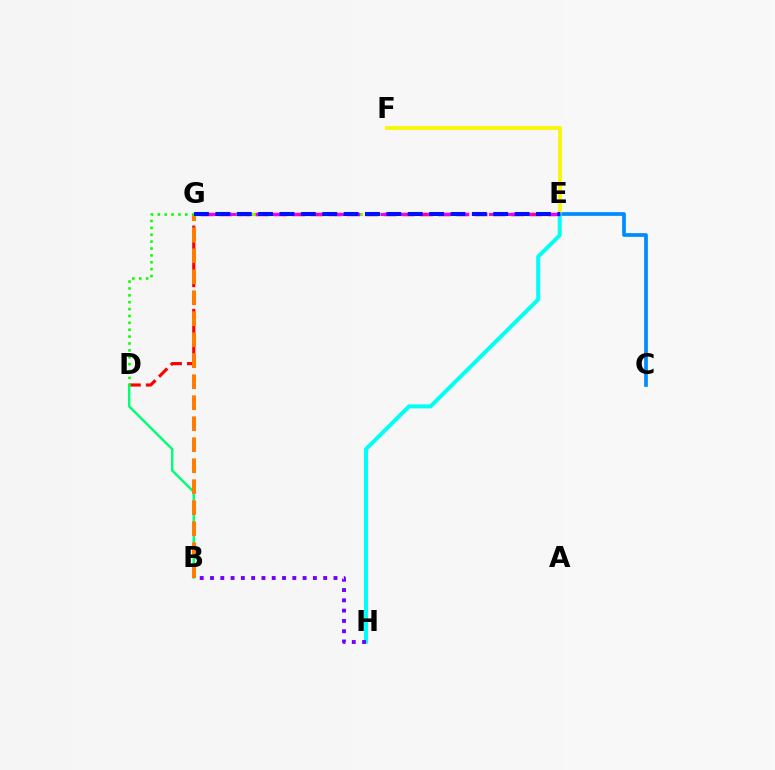{('E', 'F'): [{'color': '#fcf500', 'line_style': 'solid', 'thickness': 2.7}], ('D', 'G'): [{'color': '#ff0000', 'line_style': 'dashed', 'thickness': 2.26}, {'color': '#08ff00', 'line_style': 'dotted', 'thickness': 1.87}], ('B', 'D'): [{'color': '#00ff74', 'line_style': 'solid', 'thickness': 1.76}], ('E', 'G'): [{'color': '#84ff00', 'line_style': 'dashed', 'thickness': 2.36}, {'color': '#ff0094', 'line_style': 'dashed', 'thickness': 2.48}, {'color': '#ee00ff', 'line_style': 'dashed', 'thickness': 2.11}, {'color': '#0010ff', 'line_style': 'dashed', 'thickness': 2.9}], ('C', 'E'): [{'color': '#008cff', 'line_style': 'solid', 'thickness': 2.67}], ('E', 'H'): [{'color': '#00fff6', 'line_style': 'solid', 'thickness': 2.88}], ('B', 'H'): [{'color': '#7200ff', 'line_style': 'dotted', 'thickness': 2.8}], ('B', 'G'): [{'color': '#ff7c00', 'line_style': 'dashed', 'thickness': 2.85}]}